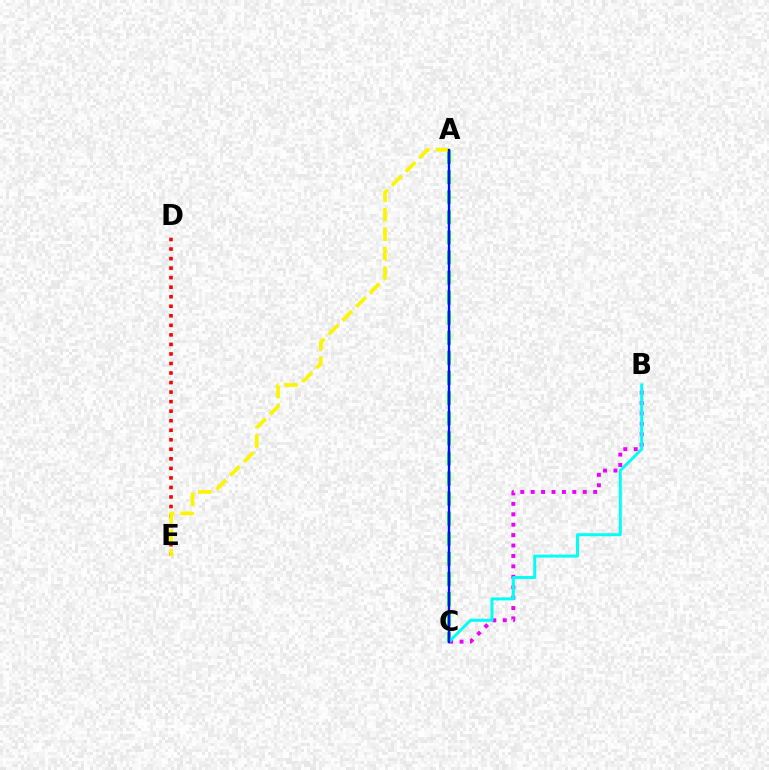{('A', 'C'): [{'color': '#08ff00', 'line_style': 'dashed', 'thickness': 2.73}, {'color': '#0010ff', 'line_style': 'solid', 'thickness': 1.71}], ('B', 'C'): [{'color': '#ee00ff', 'line_style': 'dotted', 'thickness': 2.83}, {'color': '#00fff6', 'line_style': 'solid', 'thickness': 2.14}], ('D', 'E'): [{'color': '#ff0000', 'line_style': 'dotted', 'thickness': 2.59}], ('A', 'E'): [{'color': '#fcf500', 'line_style': 'dashed', 'thickness': 2.64}]}